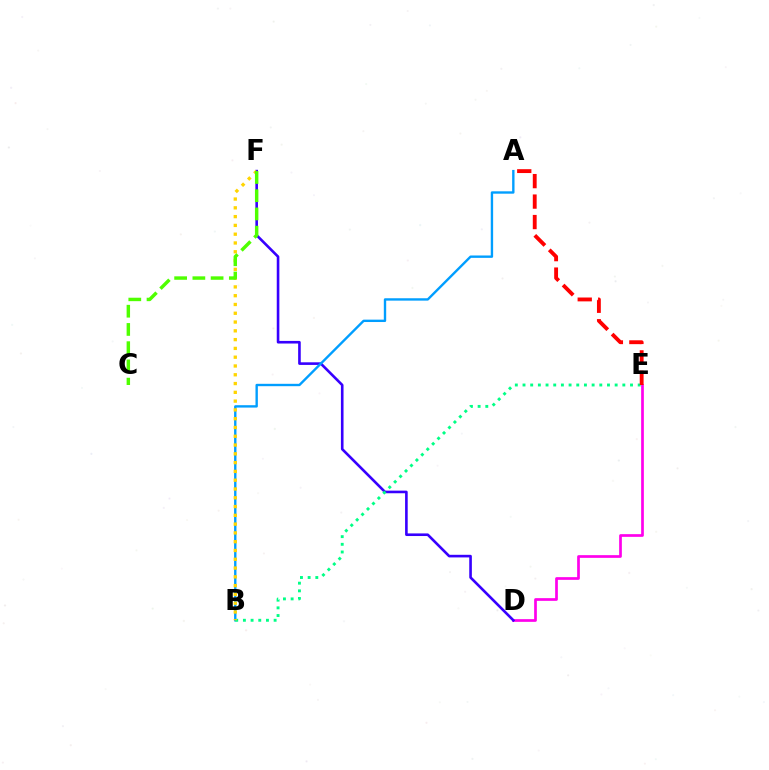{('D', 'E'): [{'color': '#ff00ed', 'line_style': 'solid', 'thickness': 1.94}], ('D', 'F'): [{'color': '#3700ff', 'line_style': 'solid', 'thickness': 1.88}], ('A', 'B'): [{'color': '#009eff', 'line_style': 'solid', 'thickness': 1.71}], ('B', 'E'): [{'color': '#00ff86', 'line_style': 'dotted', 'thickness': 2.09}], ('B', 'F'): [{'color': '#ffd500', 'line_style': 'dotted', 'thickness': 2.39}], ('A', 'E'): [{'color': '#ff0000', 'line_style': 'dashed', 'thickness': 2.78}], ('C', 'F'): [{'color': '#4fff00', 'line_style': 'dashed', 'thickness': 2.48}]}